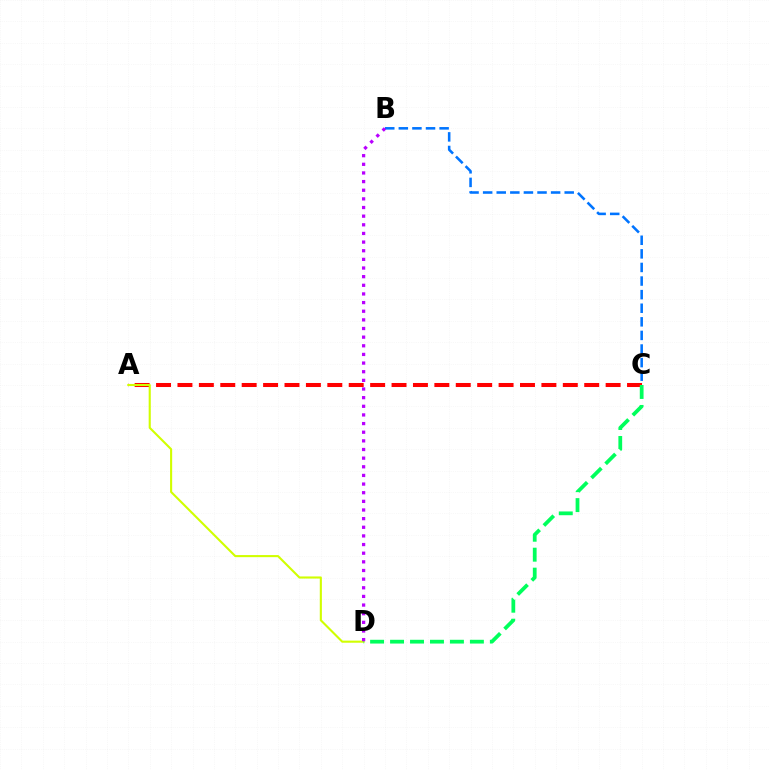{('A', 'C'): [{'color': '#ff0000', 'line_style': 'dashed', 'thickness': 2.91}], ('A', 'D'): [{'color': '#d1ff00', 'line_style': 'solid', 'thickness': 1.52}], ('C', 'D'): [{'color': '#00ff5c', 'line_style': 'dashed', 'thickness': 2.71}], ('B', 'C'): [{'color': '#0074ff', 'line_style': 'dashed', 'thickness': 1.85}], ('B', 'D'): [{'color': '#b900ff', 'line_style': 'dotted', 'thickness': 2.35}]}